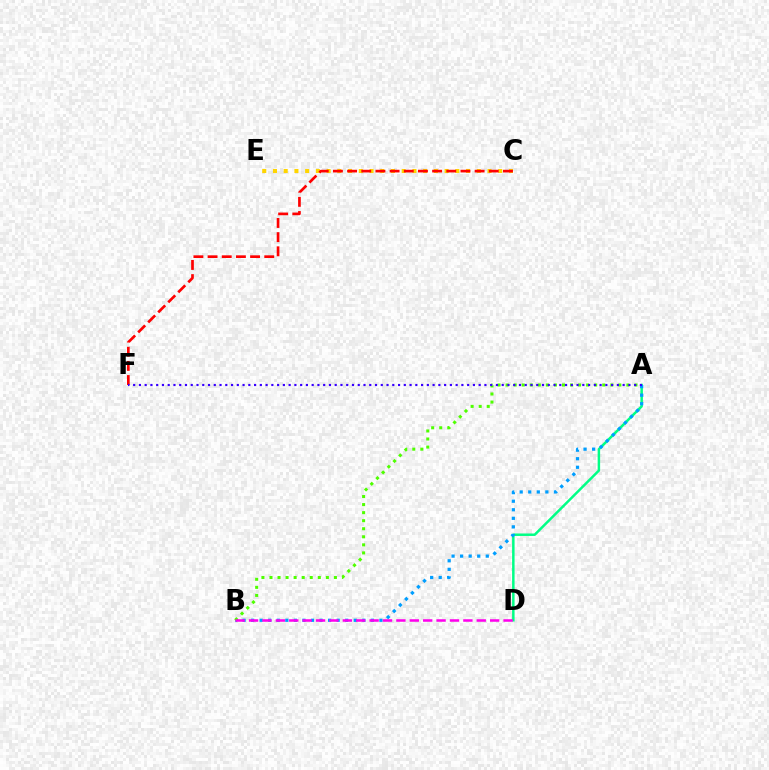{('C', 'E'): [{'color': '#ffd500', 'line_style': 'dotted', 'thickness': 2.91}], ('A', 'D'): [{'color': '#00ff86', 'line_style': 'solid', 'thickness': 1.79}], ('A', 'B'): [{'color': '#009eff', 'line_style': 'dotted', 'thickness': 2.32}, {'color': '#4fff00', 'line_style': 'dotted', 'thickness': 2.19}], ('B', 'D'): [{'color': '#ff00ed', 'line_style': 'dashed', 'thickness': 1.82}], ('C', 'F'): [{'color': '#ff0000', 'line_style': 'dashed', 'thickness': 1.92}], ('A', 'F'): [{'color': '#3700ff', 'line_style': 'dotted', 'thickness': 1.56}]}